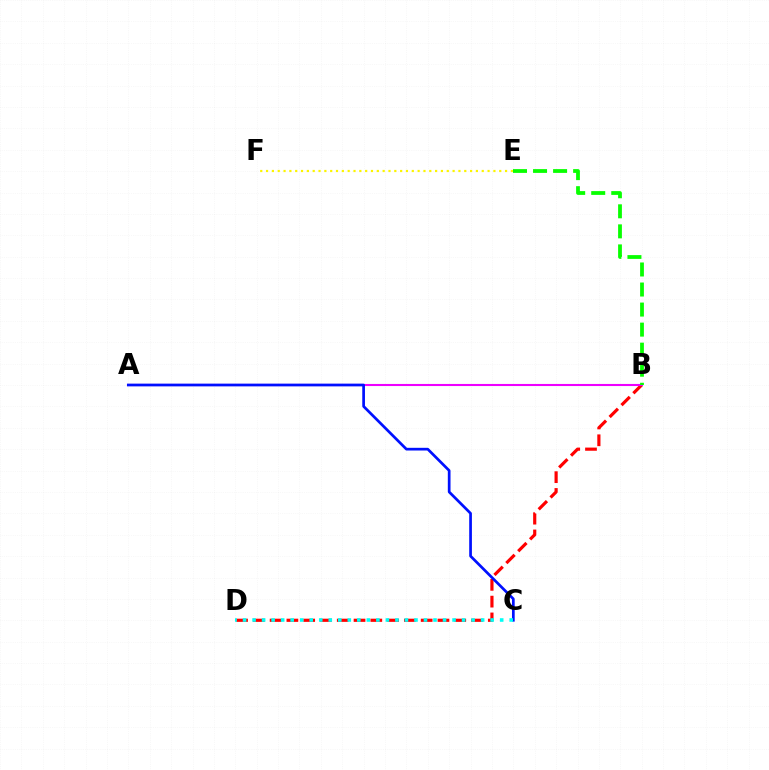{('B', 'D'): [{'color': '#ff0000', 'line_style': 'dashed', 'thickness': 2.28}], ('A', 'B'): [{'color': '#ee00ff', 'line_style': 'solid', 'thickness': 1.51}], ('E', 'F'): [{'color': '#fcf500', 'line_style': 'dotted', 'thickness': 1.58}], ('A', 'C'): [{'color': '#0010ff', 'line_style': 'solid', 'thickness': 1.95}], ('C', 'D'): [{'color': '#00fff6', 'line_style': 'dotted', 'thickness': 2.59}], ('B', 'E'): [{'color': '#08ff00', 'line_style': 'dashed', 'thickness': 2.72}]}